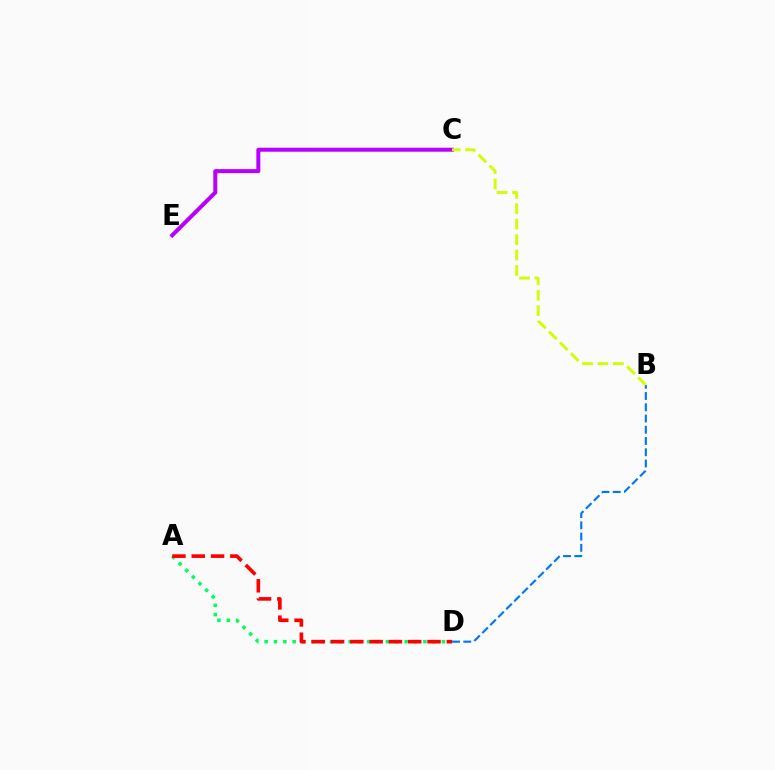{('C', 'E'): [{'color': '#b900ff', 'line_style': 'solid', 'thickness': 2.88}], ('A', 'D'): [{'color': '#00ff5c', 'line_style': 'dotted', 'thickness': 2.54}, {'color': '#ff0000', 'line_style': 'dashed', 'thickness': 2.62}], ('B', 'D'): [{'color': '#0074ff', 'line_style': 'dashed', 'thickness': 1.53}], ('B', 'C'): [{'color': '#d1ff00', 'line_style': 'dashed', 'thickness': 2.1}]}